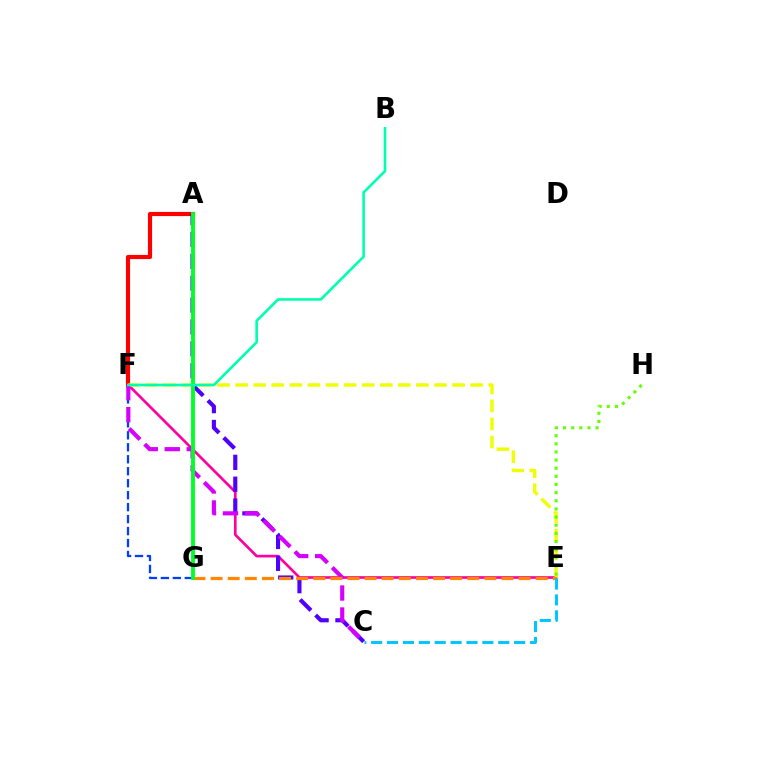{('E', 'F'): [{'color': '#ff00a0', 'line_style': 'solid', 'thickness': 1.91}, {'color': '#eeff00', 'line_style': 'dashed', 'thickness': 2.46}], ('A', 'F'): [{'color': '#ff0000', 'line_style': 'solid', 'thickness': 3.0}], ('A', 'C'): [{'color': '#4f00ff', 'line_style': 'dashed', 'thickness': 2.97}], ('F', 'G'): [{'color': '#003fff', 'line_style': 'dashed', 'thickness': 1.63}], ('C', 'F'): [{'color': '#d600ff', 'line_style': 'dashed', 'thickness': 2.99}], ('E', 'G'): [{'color': '#ff8800', 'line_style': 'dashed', 'thickness': 2.32}], ('A', 'G'): [{'color': '#00ff27', 'line_style': 'solid', 'thickness': 2.79}], ('B', 'F'): [{'color': '#00ffaf', 'line_style': 'solid', 'thickness': 1.88}], ('C', 'E'): [{'color': '#00c7ff', 'line_style': 'dashed', 'thickness': 2.16}], ('E', 'H'): [{'color': '#66ff00', 'line_style': 'dotted', 'thickness': 2.21}]}